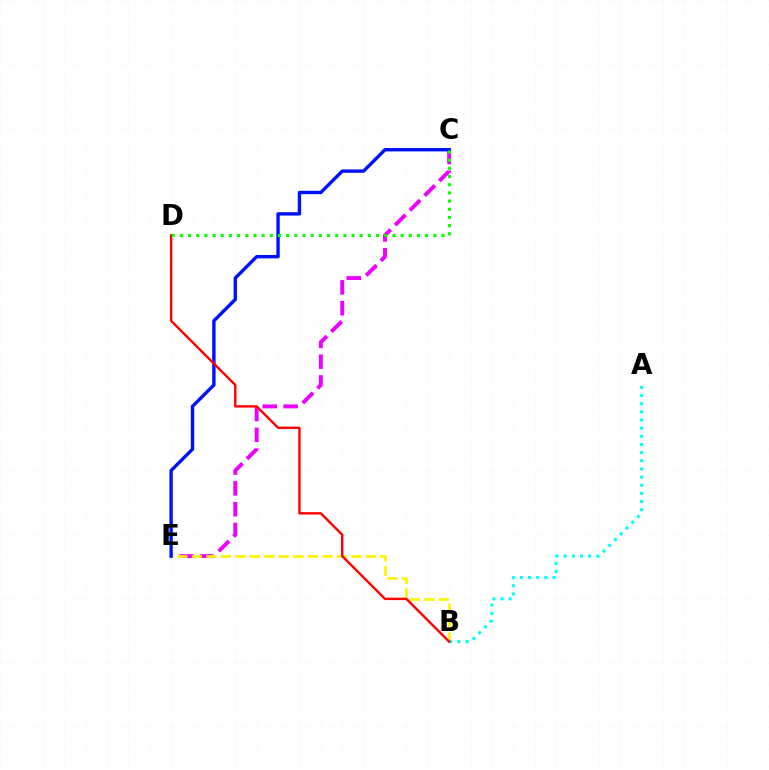{('C', 'E'): [{'color': '#ee00ff', 'line_style': 'dashed', 'thickness': 2.83}, {'color': '#0010ff', 'line_style': 'solid', 'thickness': 2.43}], ('B', 'E'): [{'color': '#fcf500', 'line_style': 'dashed', 'thickness': 1.97}], ('A', 'B'): [{'color': '#00fff6', 'line_style': 'dotted', 'thickness': 2.22}], ('B', 'D'): [{'color': '#ff0000', 'line_style': 'solid', 'thickness': 1.72}], ('C', 'D'): [{'color': '#08ff00', 'line_style': 'dotted', 'thickness': 2.22}]}